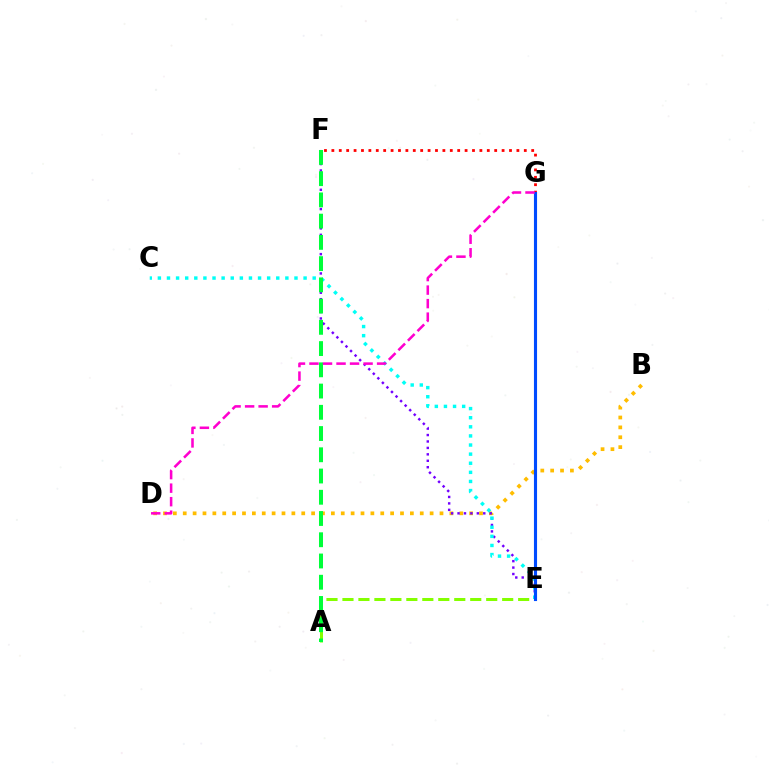{('B', 'D'): [{'color': '#ffbd00', 'line_style': 'dotted', 'thickness': 2.68}], ('A', 'E'): [{'color': '#84ff00', 'line_style': 'dashed', 'thickness': 2.17}], ('F', 'G'): [{'color': '#ff0000', 'line_style': 'dotted', 'thickness': 2.01}], ('E', 'F'): [{'color': '#7200ff', 'line_style': 'dotted', 'thickness': 1.75}], ('C', 'E'): [{'color': '#00fff6', 'line_style': 'dotted', 'thickness': 2.47}], ('A', 'F'): [{'color': '#00ff39', 'line_style': 'dashed', 'thickness': 2.89}], ('E', 'G'): [{'color': '#004bff', 'line_style': 'solid', 'thickness': 2.24}], ('D', 'G'): [{'color': '#ff00cf', 'line_style': 'dashed', 'thickness': 1.84}]}